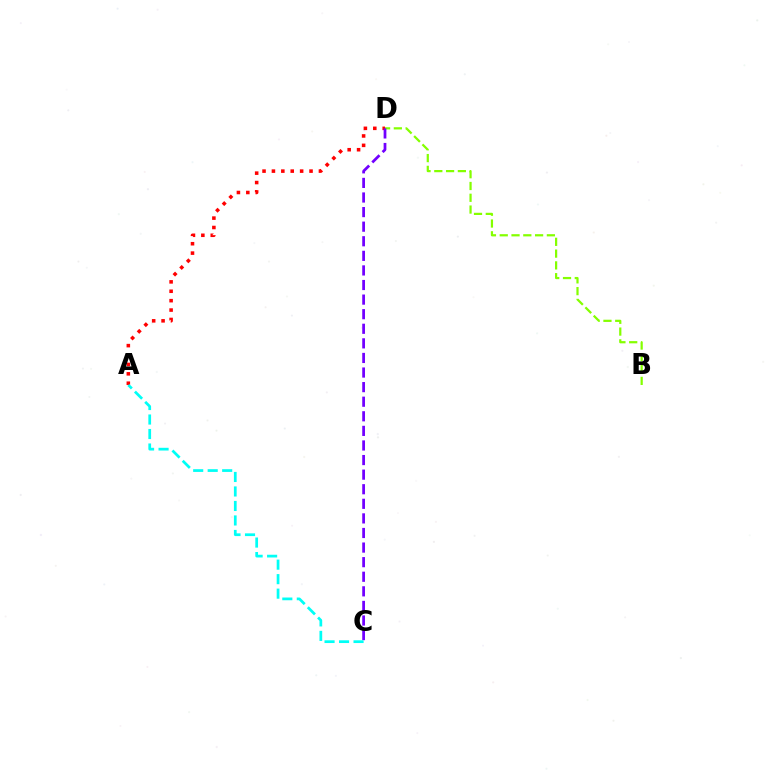{('B', 'D'): [{'color': '#84ff00', 'line_style': 'dashed', 'thickness': 1.6}], ('A', 'D'): [{'color': '#ff0000', 'line_style': 'dotted', 'thickness': 2.55}], ('C', 'D'): [{'color': '#7200ff', 'line_style': 'dashed', 'thickness': 1.98}], ('A', 'C'): [{'color': '#00fff6', 'line_style': 'dashed', 'thickness': 1.97}]}